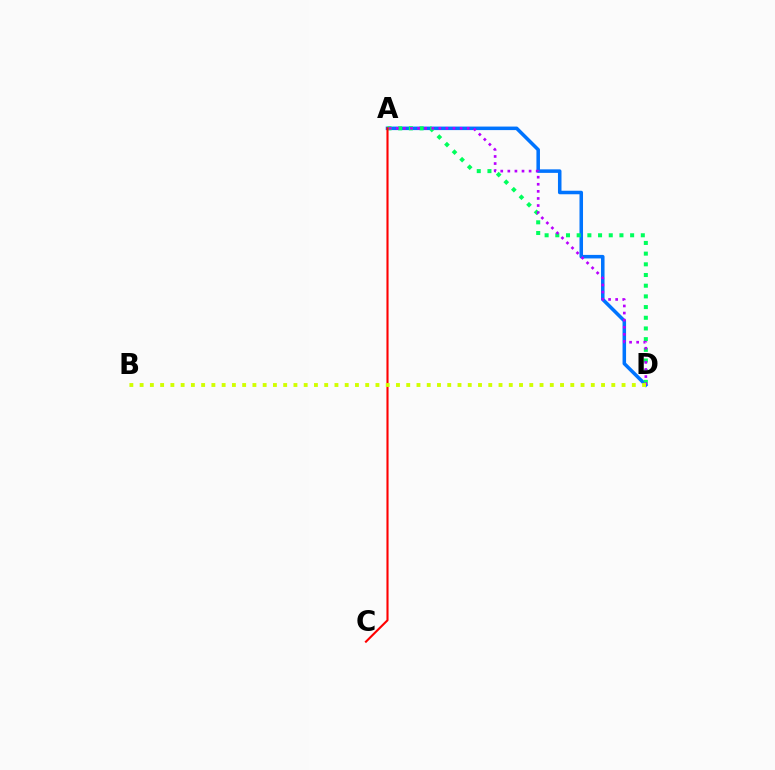{('A', 'D'): [{'color': '#0074ff', 'line_style': 'solid', 'thickness': 2.54}, {'color': '#00ff5c', 'line_style': 'dotted', 'thickness': 2.9}, {'color': '#b900ff', 'line_style': 'dotted', 'thickness': 1.93}], ('A', 'C'): [{'color': '#ff0000', 'line_style': 'solid', 'thickness': 1.52}], ('B', 'D'): [{'color': '#d1ff00', 'line_style': 'dotted', 'thickness': 2.79}]}